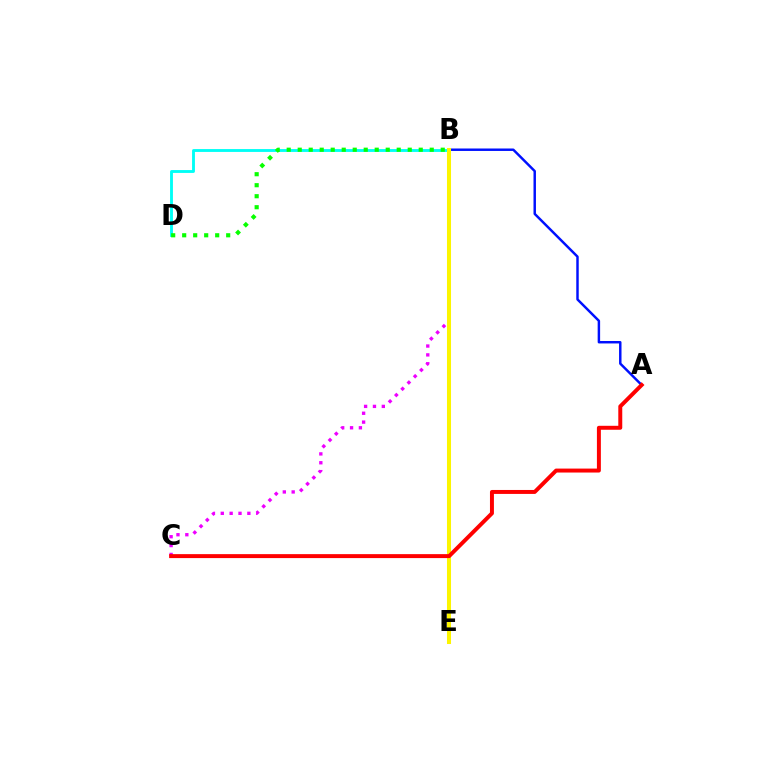{('B', 'C'): [{'color': '#ee00ff', 'line_style': 'dotted', 'thickness': 2.41}], ('A', 'B'): [{'color': '#0010ff', 'line_style': 'solid', 'thickness': 1.77}], ('B', 'D'): [{'color': '#00fff6', 'line_style': 'solid', 'thickness': 2.06}, {'color': '#08ff00', 'line_style': 'dotted', 'thickness': 2.99}], ('B', 'E'): [{'color': '#fcf500', 'line_style': 'solid', 'thickness': 2.9}], ('A', 'C'): [{'color': '#ff0000', 'line_style': 'solid', 'thickness': 2.85}]}